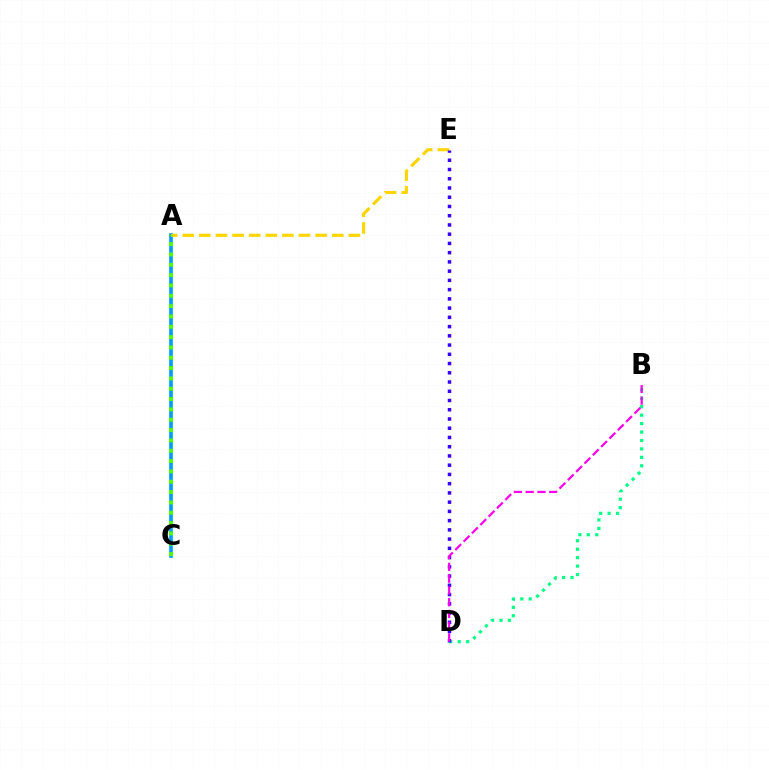{('A', 'C'): [{'color': '#ff0000', 'line_style': 'dotted', 'thickness': 1.76}, {'color': '#009eff', 'line_style': 'solid', 'thickness': 2.62}, {'color': '#4fff00', 'line_style': 'dotted', 'thickness': 2.81}], ('B', 'D'): [{'color': '#00ff86', 'line_style': 'dotted', 'thickness': 2.29}, {'color': '#ff00ed', 'line_style': 'dashed', 'thickness': 1.6}], ('A', 'E'): [{'color': '#ffd500', 'line_style': 'dashed', 'thickness': 2.26}], ('D', 'E'): [{'color': '#3700ff', 'line_style': 'dotted', 'thickness': 2.51}]}